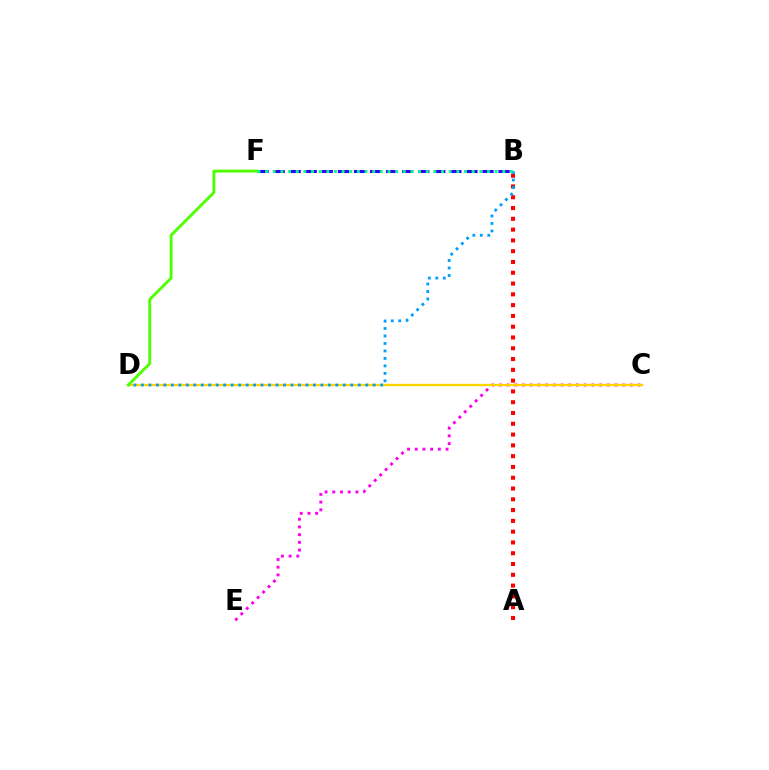{('B', 'F'): [{'color': '#3700ff', 'line_style': 'dashed', 'thickness': 2.18}, {'color': '#00ff86', 'line_style': 'dotted', 'thickness': 2.08}], ('A', 'B'): [{'color': '#ff0000', 'line_style': 'dotted', 'thickness': 2.93}], ('C', 'E'): [{'color': '#ff00ed', 'line_style': 'dotted', 'thickness': 2.09}], ('C', 'D'): [{'color': '#ffd500', 'line_style': 'solid', 'thickness': 1.69}], ('B', 'D'): [{'color': '#009eff', 'line_style': 'dotted', 'thickness': 2.03}], ('D', 'F'): [{'color': '#4fff00', 'line_style': 'solid', 'thickness': 2.06}]}